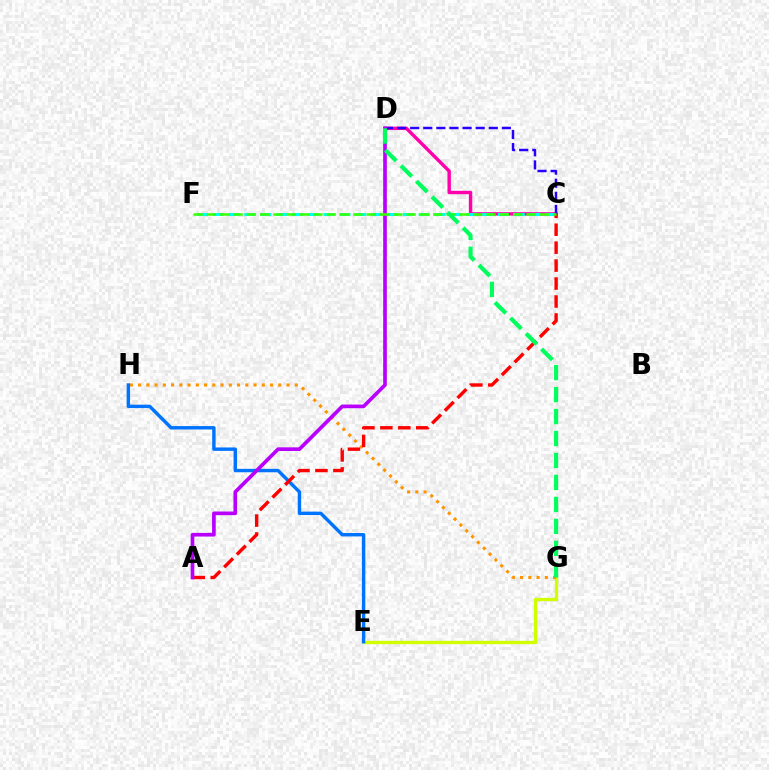{('C', 'D'): [{'color': '#ff00ac', 'line_style': 'solid', 'thickness': 2.45}, {'color': '#2500ff', 'line_style': 'dashed', 'thickness': 1.78}], ('E', 'G'): [{'color': '#d1ff00', 'line_style': 'solid', 'thickness': 2.38}], ('G', 'H'): [{'color': '#ff9400', 'line_style': 'dotted', 'thickness': 2.24}], ('E', 'H'): [{'color': '#0074ff', 'line_style': 'solid', 'thickness': 2.46}], ('C', 'F'): [{'color': '#00fff6', 'line_style': 'dashed', 'thickness': 2.15}, {'color': '#3dff00', 'line_style': 'dashed', 'thickness': 1.81}], ('A', 'C'): [{'color': '#ff0000', 'line_style': 'dashed', 'thickness': 2.44}], ('A', 'D'): [{'color': '#b900ff', 'line_style': 'solid', 'thickness': 2.64}], ('D', 'G'): [{'color': '#00ff5c', 'line_style': 'dashed', 'thickness': 2.98}]}